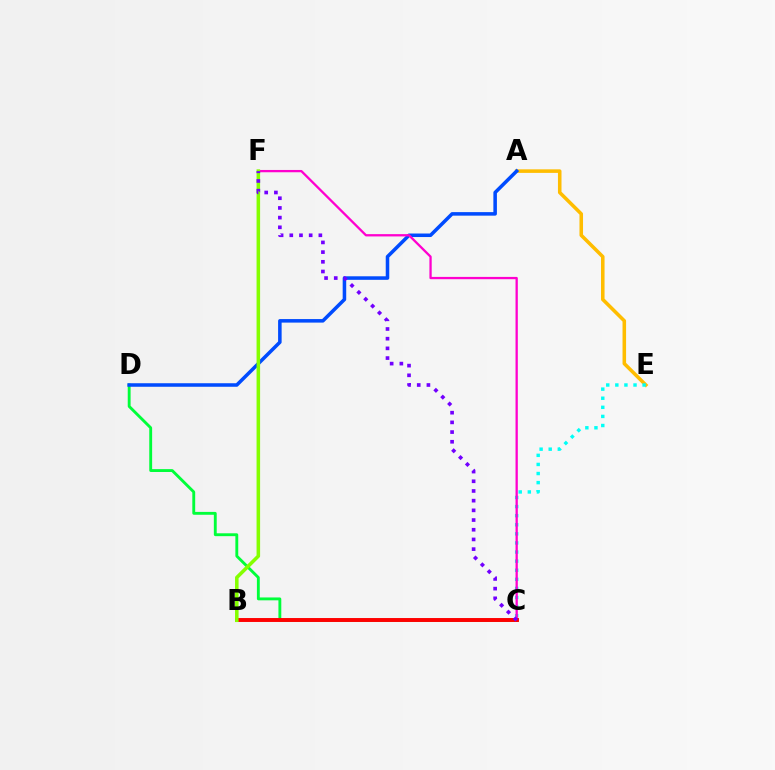{('C', 'D'): [{'color': '#00ff39', 'line_style': 'solid', 'thickness': 2.06}], ('A', 'E'): [{'color': '#ffbd00', 'line_style': 'solid', 'thickness': 2.55}], ('A', 'D'): [{'color': '#004bff', 'line_style': 'solid', 'thickness': 2.54}], ('C', 'E'): [{'color': '#00fff6', 'line_style': 'dotted', 'thickness': 2.47}], ('C', 'F'): [{'color': '#ff00cf', 'line_style': 'solid', 'thickness': 1.65}, {'color': '#7200ff', 'line_style': 'dotted', 'thickness': 2.63}], ('B', 'C'): [{'color': '#ff0000', 'line_style': 'solid', 'thickness': 2.83}], ('B', 'F'): [{'color': '#84ff00', 'line_style': 'solid', 'thickness': 2.55}]}